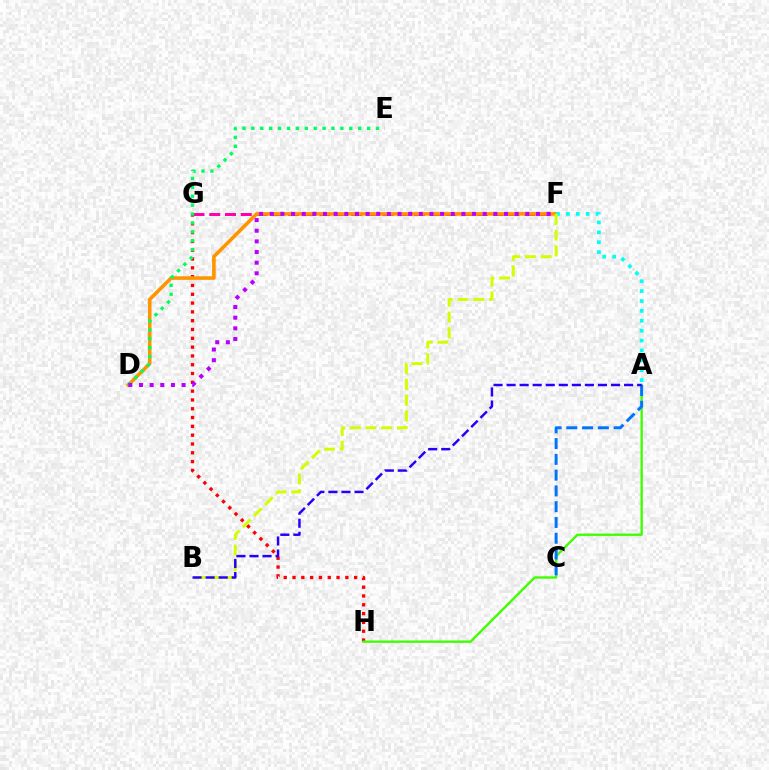{('F', 'G'): [{'color': '#ff00ac', 'line_style': 'dashed', 'thickness': 2.14}], ('G', 'H'): [{'color': '#ff0000', 'line_style': 'dotted', 'thickness': 2.39}], ('A', 'H'): [{'color': '#3dff00', 'line_style': 'solid', 'thickness': 1.69}], ('D', 'F'): [{'color': '#ff9400', 'line_style': 'solid', 'thickness': 2.58}, {'color': '#b900ff', 'line_style': 'dotted', 'thickness': 2.89}], ('A', 'F'): [{'color': '#00fff6', 'line_style': 'dotted', 'thickness': 2.69}], ('D', 'E'): [{'color': '#00ff5c', 'line_style': 'dotted', 'thickness': 2.42}], ('A', 'C'): [{'color': '#0074ff', 'line_style': 'dashed', 'thickness': 2.14}], ('B', 'F'): [{'color': '#d1ff00', 'line_style': 'dashed', 'thickness': 2.14}], ('A', 'B'): [{'color': '#2500ff', 'line_style': 'dashed', 'thickness': 1.77}]}